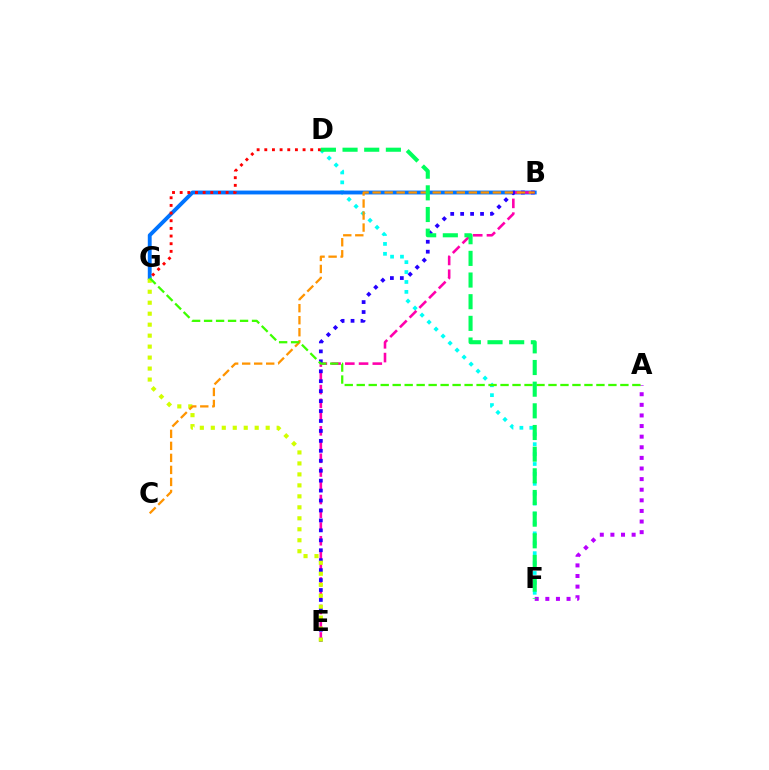{('D', 'F'): [{'color': '#00fff6', 'line_style': 'dotted', 'thickness': 2.69}, {'color': '#00ff5c', 'line_style': 'dashed', 'thickness': 2.94}], ('B', 'G'): [{'color': '#0074ff', 'line_style': 'solid', 'thickness': 2.78}], ('B', 'E'): [{'color': '#ff00ac', 'line_style': 'dashed', 'thickness': 1.87}, {'color': '#2500ff', 'line_style': 'dotted', 'thickness': 2.7}], ('A', 'F'): [{'color': '#b900ff', 'line_style': 'dotted', 'thickness': 2.88}], ('E', 'G'): [{'color': '#d1ff00', 'line_style': 'dotted', 'thickness': 2.98}], ('D', 'G'): [{'color': '#ff0000', 'line_style': 'dotted', 'thickness': 2.08}], ('B', 'C'): [{'color': '#ff9400', 'line_style': 'dashed', 'thickness': 1.63}], ('A', 'G'): [{'color': '#3dff00', 'line_style': 'dashed', 'thickness': 1.63}]}